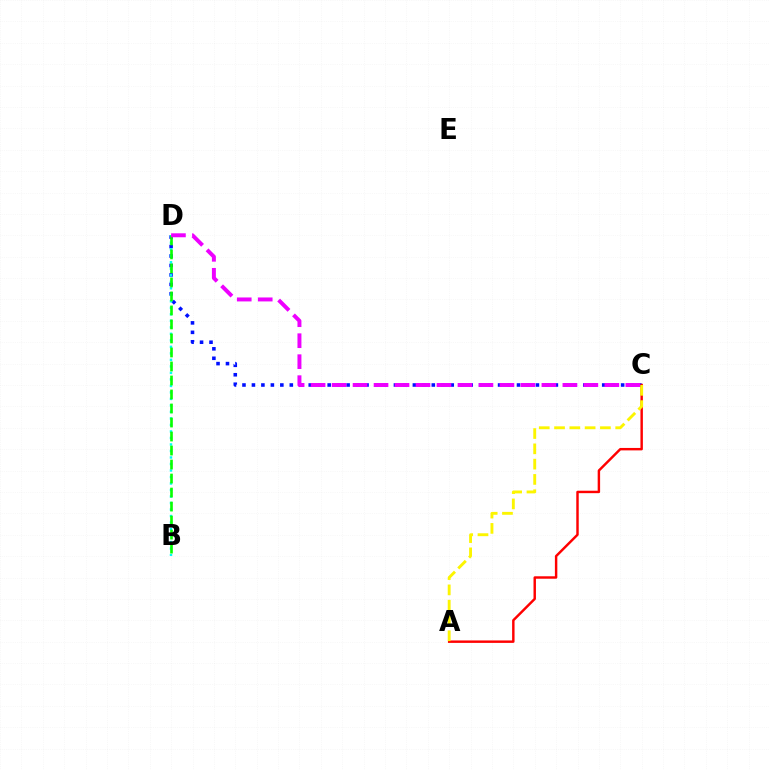{('C', 'D'): [{'color': '#0010ff', 'line_style': 'dotted', 'thickness': 2.57}, {'color': '#ee00ff', 'line_style': 'dashed', 'thickness': 2.85}], ('A', 'C'): [{'color': '#ff0000', 'line_style': 'solid', 'thickness': 1.76}, {'color': '#fcf500', 'line_style': 'dashed', 'thickness': 2.08}], ('B', 'D'): [{'color': '#00fff6', 'line_style': 'dotted', 'thickness': 1.77}, {'color': '#08ff00', 'line_style': 'dashed', 'thickness': 1.9}]}